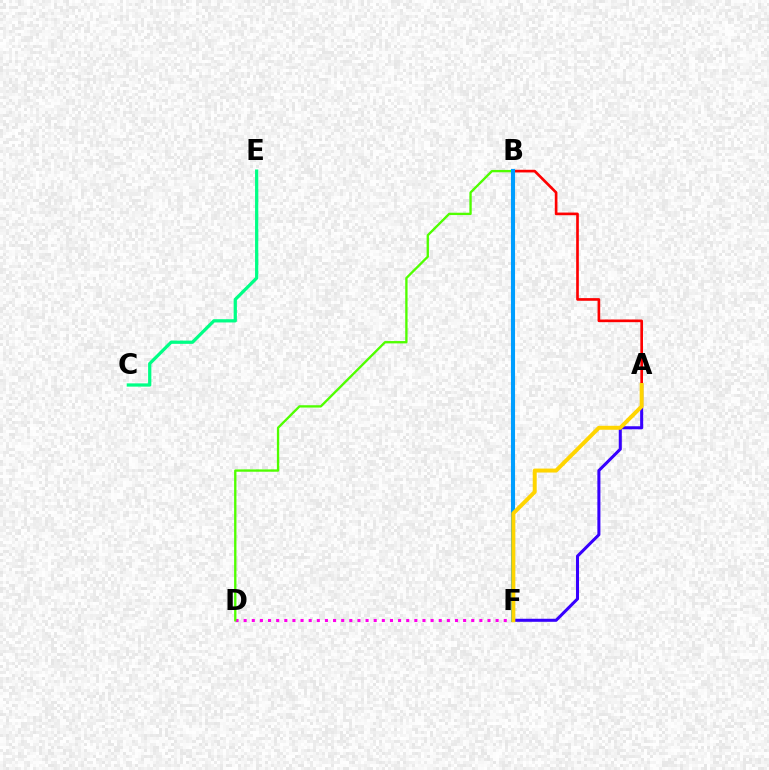{('A', 'B'): [{'color': '#ff0000', 'line_style': 'solid', 'thickness': 1.91}], ('D', 'F'): [{'color': '#ff00ed', 'line_style': 'dotted', 'thickness': 2.21}], ('B', 'D'): [{'color': '#4fff00', 'line_style': 'solid', 'thickness': 1.68}], ('C', 'E'): [{'color': '#00ff86', 'line_style': 'solid', 'thickness': 2.34}], ('A', 'F'): [{'color': '#3700ff', 'line_style': 'solid', 'thickness': 2.19}, {'color': '#ffd500', 'line_style': 'solid', 'thickness': 2.86}], ('B', 'F'): [{'color': '#009eff', 'line_style': 'solid', 'thickness': 2.94}]}